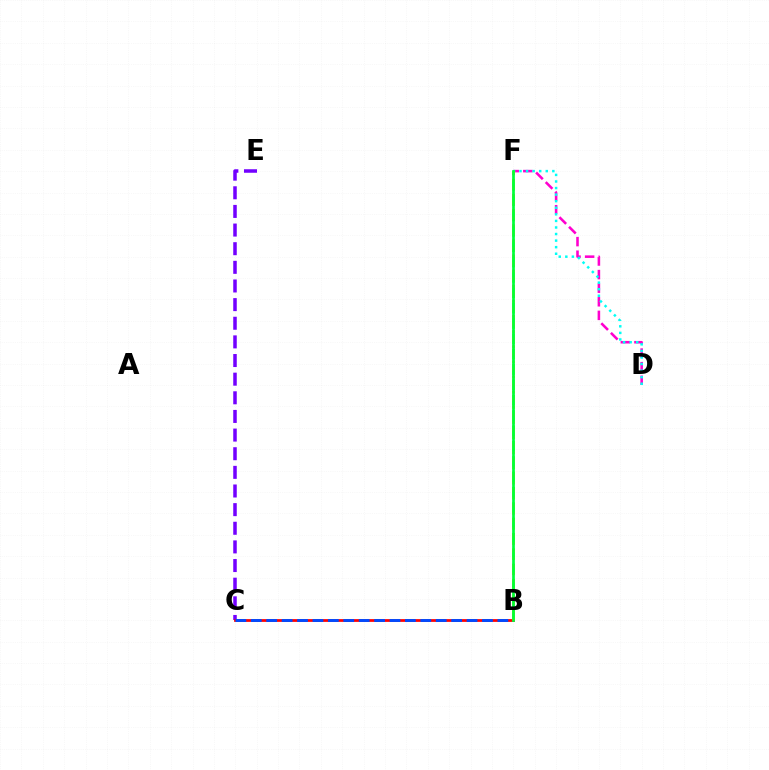{('D', 'F'): [{'color': '#ff00cf', 'line_style': 'dashed', 'thickness': 1.85}, {'color': '#00fff6', 'line_style': 'dotted', 'thickness': 1.78}], ('B', 'F'): [{'color': '#84ff00', 'line_style': 'dashed', 'thickness': 2.09}, {'color': '#ffbd00', 'line_style': 'dotted', 'thickness': 2.06}, {'color': '#00ff39', 'line_style': 'solid', 'thickness': 1.95}], ('C', 'E'): [{'color': '#7200ff', 'line_style': 'dashed', 'thickness': 2.53}], ('B', 'C'): [{'color': '#ff0000', 'line_style': 'solid', 'thickness': 1.98}, {'color': '#004bff', 'line_style': 'dashed', 'thickness': 2.09}]}